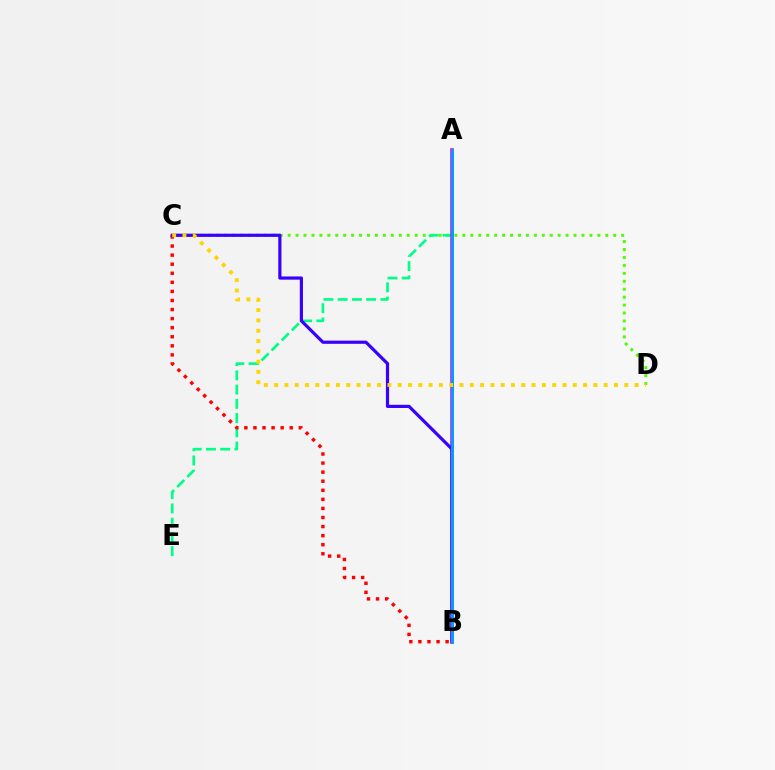{('C', 'D'): [{'color': '#4fff00', 'line_style': 'dotted', 'thickness': 2.16}, {'color': '#ffd500', 'line_style': 'dotted', 'thickness': 2.8}], ('A', 'E'): [{'color': '#00ff86', 'line_style': 'dashed', 'thickness': 1.93}], ('A', 'B'): [{'color': '#ff00ed', 'line_style': 'solid', 'thickness': 2.63}, {'color': '#009eff', 'line_style': 'solid', 'thickness': 2.15}], ('B', 'C'): [{'color': '#ff0000', 'line_style': 'dotted', 'thickness': 2.46}, {'color': '#3700ff', 'line_style': 'solid', 'thickness': 2.29}]}